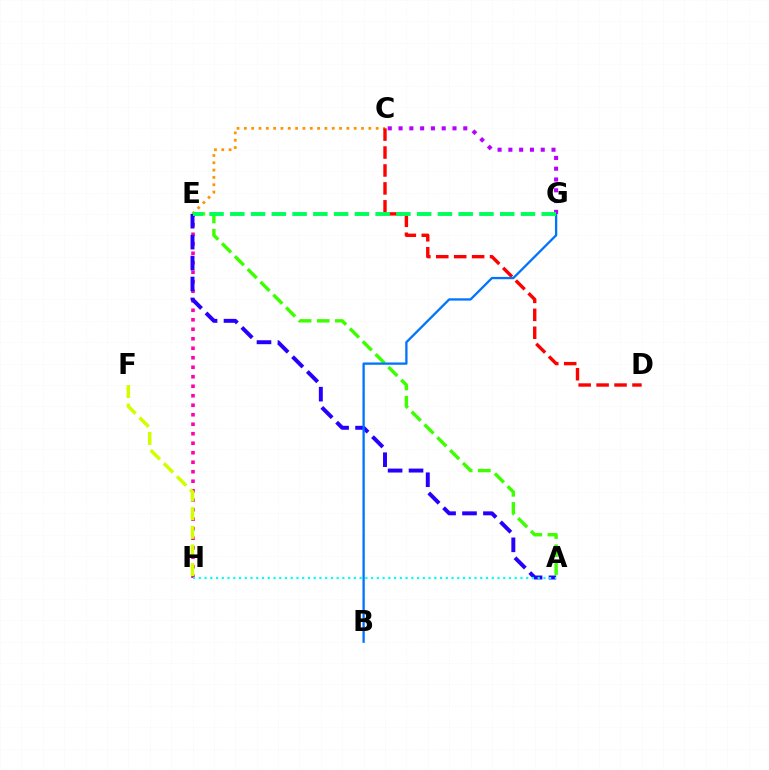{('E', 'H'): [{'color': '#ff00ac', 'line_style': 'dotted', 'thickness': 2.58}], ('C', 'E'): [{'color': '#ff9400', 'line_style': 'dotted', 'thickness': 1.99}], ('A', 'E'): [{'color': '#3dff00', 'line_style': 'dashed', 'thickness': 2.46}, {'color': '#2500ff', 'line_style': 'dashed', 'thickness': 2.84}], ('A', 'H'): [{'color': '#00fff6', 'line_style': 'dotted', 'thickness': 1.56}], ('C', 'D'): [{'color': '#ff0000', 'line_style': 'dashed', 'thickness': 2.44}], ('B', 'G'): [{'color': '#0074ff', 'line_style': 'solid', 'thickness': 1.66}], ('C', 'G'): [{'color': '#b900ff', 'line_style': 'dotted', 'thickness': 2.93}], ('F', 'H'): [{'color': '#d1ff00', 'line_style': 'dashed', 'thickness': 2.53}], ('E', 'G'): [{'color': '#00ff5c', 'line_style': 'dashed', 'thickness': 2.82}]}